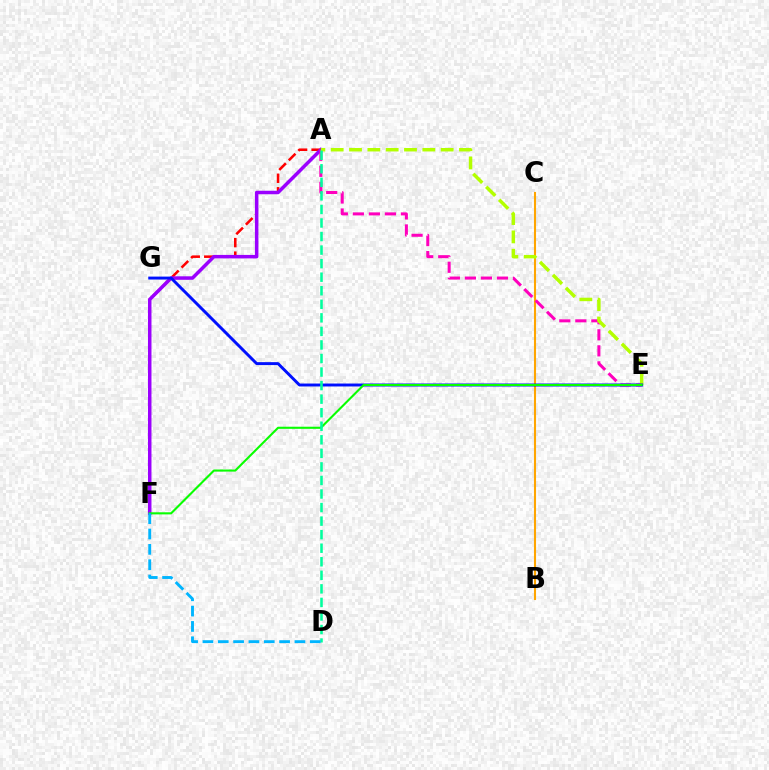{('A', 'F'): [{'color': '#ff0000', 'line_style': 'dashed', 'thickness': 1.84}, {'color': '#9b00ff', 'line_style': 'solid', 'thickness': 2.52}], ('B', 'C'): [{'color': '#ffa500', 'line_style': 'solid', 'thickness': 1.5}], ('A', 'E'): [{'color': '#ff00bd', 'line_style': 'dashed', 'thickness': 2.18}, {'color': '#b3ff00', 'line_style': 'dashed', 'thickness': 2.49}], ('E', 'G'): [{'color': '#0010ff', 'line_style': 'solid', 'thickness': 2.11}], ('E', 'F'): [{'color': '#08ff00', 'line_style': 'solid', 'thickness': 1.52}], ('A', 'D'): [{'color': '#00ff9d', 'line_style': 'dashed', 'thickness': 1.84}], ('D', 'F'): [{'color': '#00b5ff', 'line_style': 'dashed', 'thickness': 2.08}]}